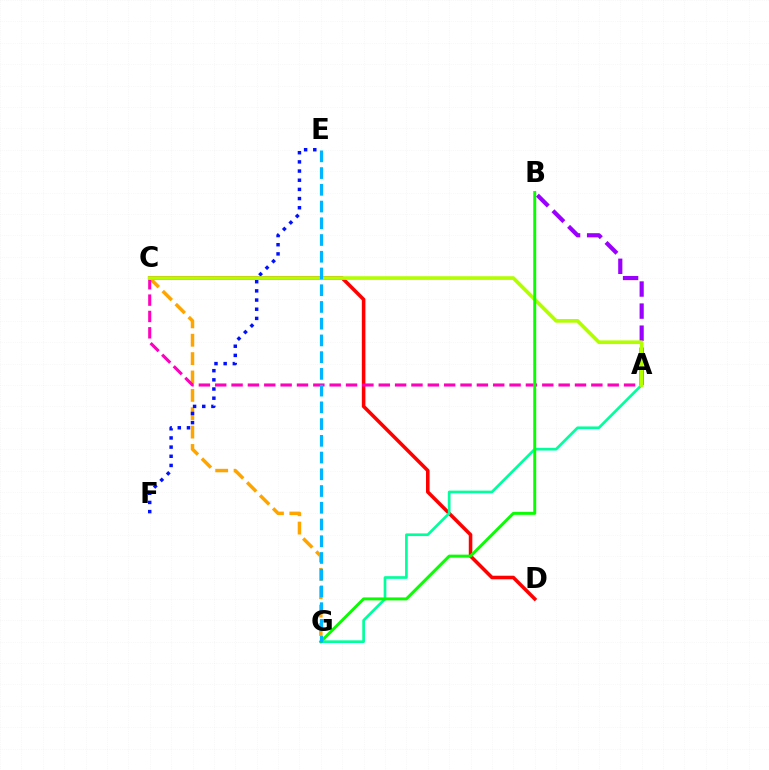{('C', 'G'): [{'color': '#ffa500', 'line_style': 'dashed', 'thickness': 2.5}], ('A', 'B'): [{'color': '#9b00ff', 'line_style': 'dashed', 'thickness': 3.0}], ('C', 'D'): [{'color': '#ff0000', 'line_style': 'solid', 'thickness': 2.56}], ('E', 'F'): [{'color': '#0010ff', 'line_style': 'dotted', 'thickness': 2.49}], ('A', 'C'): [{'color': '#ff00bd', 'line_style': 'dashed', 'thickness': 2.22}, {'color': '#b3ff00', 'line_style': 'solid', 'thickness': 2.65}], ('A', 'G'): [{'color': '#00ff9d', 'line_style': 'solid', 'thickness': 1.92}], ('B', 'G'): [{'color': '#08ff00', 'line_style': 'solid', 'thickness': 2.13}], ('E', 'G'): [{'color': '#00b5ff', 'line_style': 'dashed', 'thickness': 2.27}]}